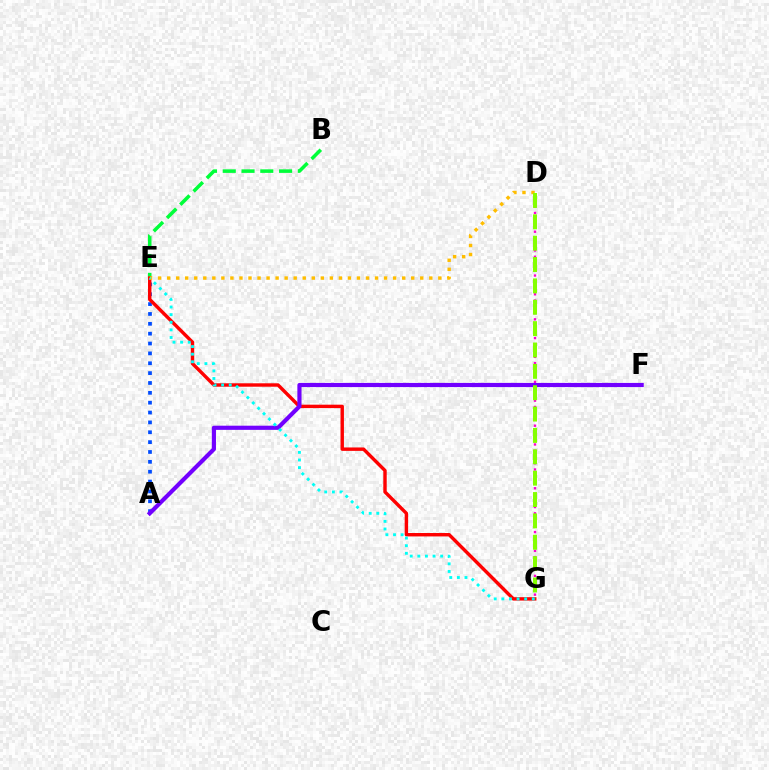{('A', 'E'): [{'color': '#004bff', 'line_style': 'dotted', 'thickness': 2.68}], ('B', 'E'): [{'color': '#00ff39', 'line_style': 'dashed', 'thickness': 2.55}], ('E', 'G'): [{'color': '#ff0000', 'line_style': 'solid', 'thickness': 2.46}, {'color': '#00fff6', 'line_style': 'dotted', 'thickness': 2.07}], ('D', 'G'): [{'color': '#ff00cf', 'line_style': 'dotted', 'thickness': 1.7}, {'color': '#84ff00', 'line_style': 'dashed', 'thickness': 2.9}], ('D', 'E'): [{'color': '#ffbd00', 'line_style': 'dotted', 'thickness': 2.46}], ('A', 'F'): [{'color': '#7200ff', 'line_style': 'solid', 'thickness': 2.99}]}